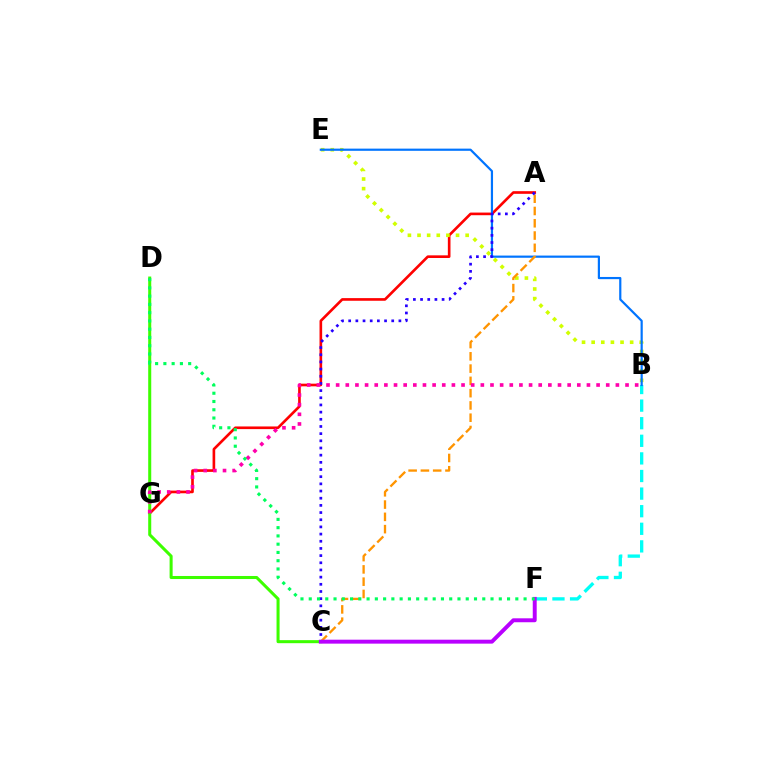{('A', 'G'): [{'color': '#ff0000', 'line_style': 'solid', 'thickness': 1.91}], ('B', 'F'): [{'color': '#00fff6', 'line_style': 'dashed', 'thickness': 2.39}], ('B', 'E'): [{'color': '#d1ff00', 'line_style': 'dotted', 'thickness': 2.61}, {'color': '#0074ff', 'line_style': 'solid', 'thickness': 1.58}], ('C', 'D'): [{'color': '#3dff00', 'line_style': 'solid', 'thickness': 2.18}], ('A', 'C'): [{'color': '#ff9400', 'line_style': 'dashed', 'thickness': 1.67}, {'color': '#2500ff', 'line_style': 'dotted', 'thickness': 1.95}], ('B', 'G'): [{'color': '#ff00ac', 'line_style': 'dotted', 'thickness': 2.62}], ('C', 'F'): [{'color': '#b900ff', 'line_style': 'solid', 'thickness': 2.84}], ('D', 'F'): [{'color': '#00ff5c', 'line_style': 'dotted', 'thickness': 2.25}]}